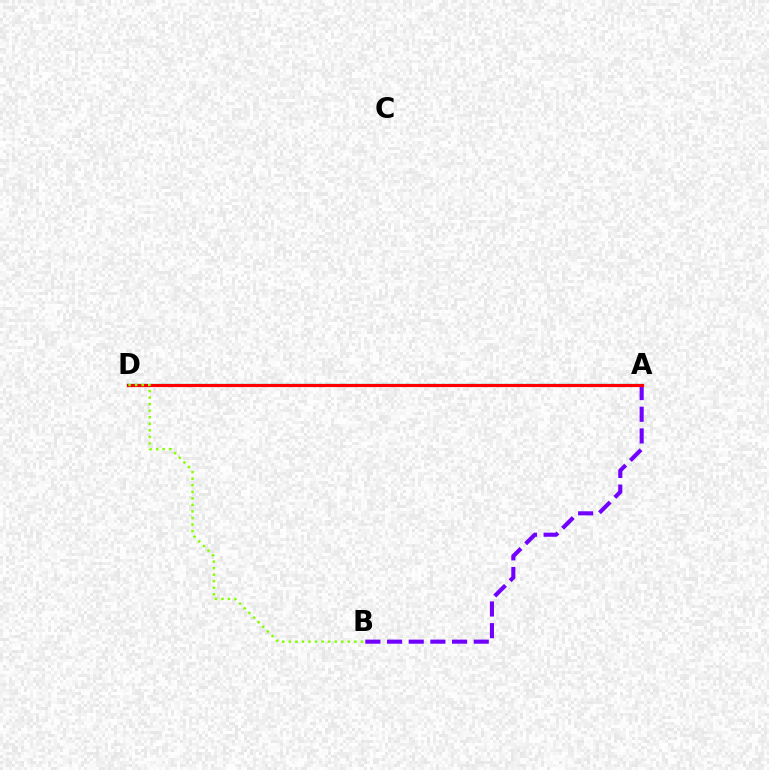{('A', 'D'): [{'color': '#00fff6', 'line_style': 'solid', 'thickness': 1.67}, {'color': '#ff0000', 'line_style': 'solid', 'thickness': 2.28}], ('A', 'B'): [{'color': '#7200ff', 'line_style': 'dashed', 'thickness': 2.95}], ('B', 'D'): [{'color': '#84ff00', 'line_style': 'dotted', 'thickness': 1.78}]}